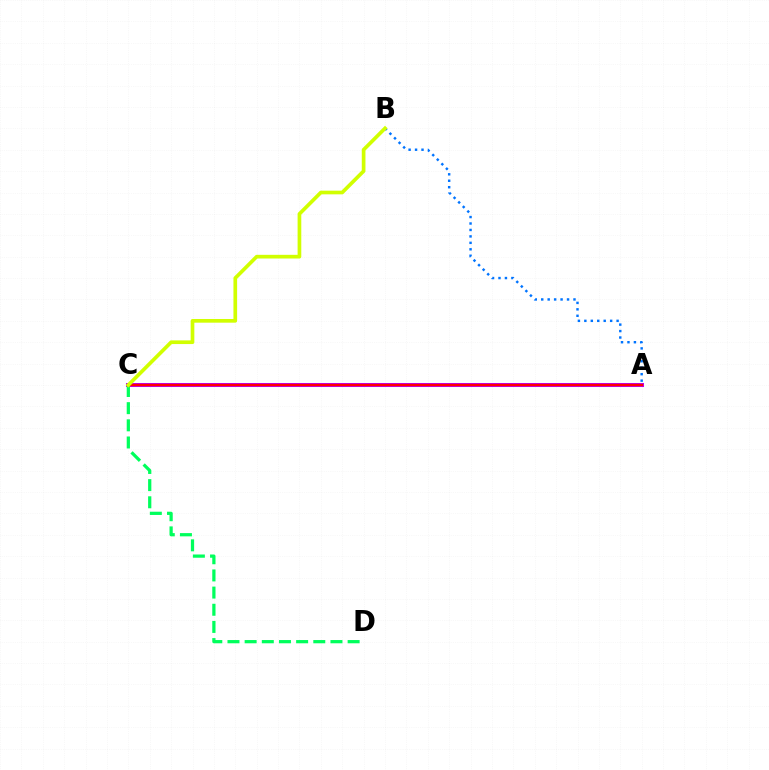{('A', 'C'): [{'color': '#b900ff', 'line_style': 'solid', 'thickness': 2.9}, {'color': '#ff0000', 'line_style': 'solid', 'thickness': 1.73}], ('A', 'B'): [{'color': '#0074ff', 'line_style': 'dotted', 'thickness': 1.75}], ('C', 'D'): [{'color': '#00ff5c', 'line_style': 'dashed', 'thickness': 2.33}], ('B', 'C'): [{'color': '#d1ff00', 'line_style': 'solid', 'thickness': 2.65}]}